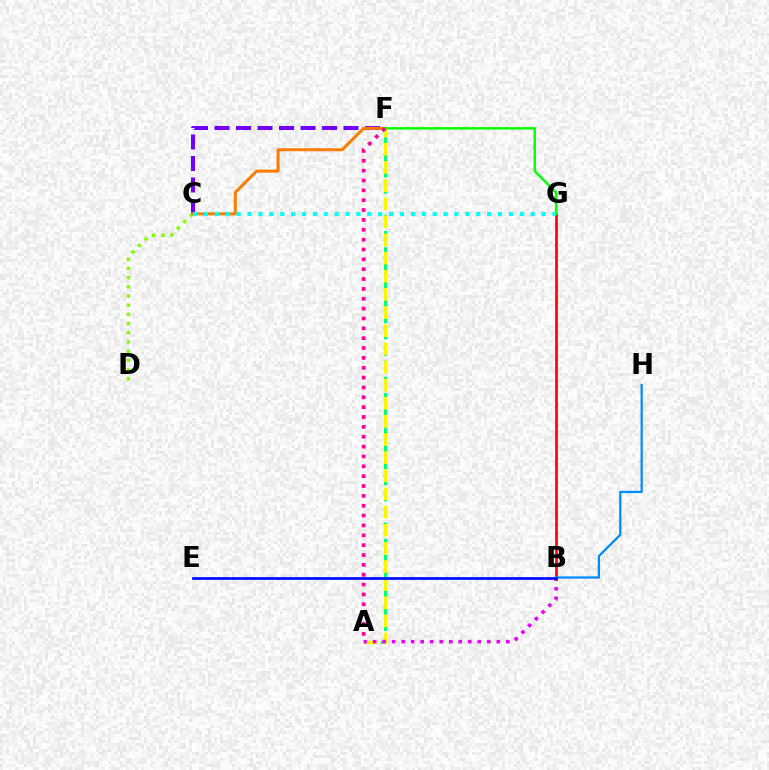{('C', 'D'): [{'color': '#84ff00', 'line_style': 'dotted', 'thickness': 2.5}], ('C', 'F'): [{'color': '#7200ff', 'line_style': 'dashed', 'thickness': 2.92}, {'color': '#ff7c00', 'line_style': 'solid', 'thickness': 2.18}], ('B', 'G'): [{'color': '#ff0000', 'line_style': 'solid', 'thickness': 1.93}], ('A', 'F'): [{'color': '#00ff74', 'line_style': 'dashed', 'thickness': 2.2}, {'color': '#fcf500', 'line_style': 'dashed', 'thickness': 2.46}, {'color': '#ff0094', 'line_style': 'dotted', 'thickness': 2.68}], ('A', 'B'): [{'color': '#ee00ff', 'line_style': 'dotted', 'thickness': 2.58}], ('F', 'G'): [{'color': '#08ff00', 'line_style': 'solid', 'thickness': 1.77}], ('B', 'H'): [{'color': '#008cff', 'line_style': 'solid', 'thickness': 1.62}], ('B', 'E'): [{'color': '#0010ff', 'line_style': 'solid', 'thickness': 1.99}], ('C', 'G'): [{'color': '#00fff6', 'line_style': 'dotted', 'thickness': 2.96}]}